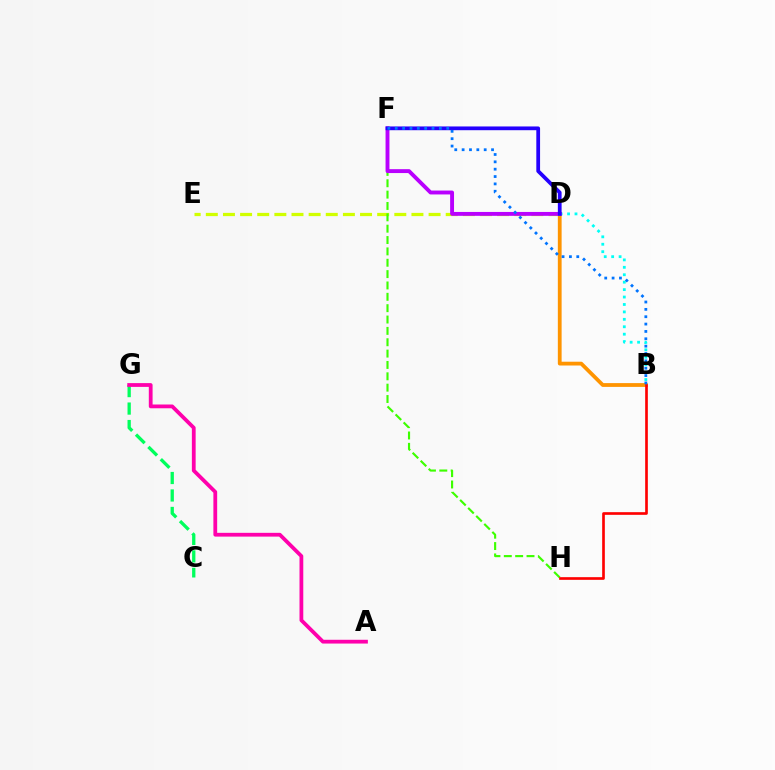{('B', 'D'): [{'color': '#ff9400', 'line_style': 'solid', 'thickness': 2.73}, {'color': '#00fff6', 'line_style': 'dotted', 'thickness': 2.02}], ('C', 'G'): [{'color': '#00ff5c', 'line_style': 'dashed', 'thickness': 2.37}], ('D', 'E'): [{'color': '#d1ff00', 'line_style': 'dashed', 'thickness': 2.33}], ('A', 'G'): [{'color': '#ff00ac', 'line_style': 'solid', 'thickness': 2.72}], ('F', 'H'): [{'color': '#3dff00', 'line_style': 'dashed', 'thickness': 1.54}], ('D', 'F'): [{'color': '#b900ff', 'line_style': 'solid', 'thickness': 2.8}, {'color': '#2500ff', 'line_style': 'solid', 'thickness': 2.7}], ('B', 'H'): [{'color': '#ff0000', 'line_style': 'solid', 'thickness': 1.92}], ('B', 'F'): [{'color': '#0074ff', 'line_style': 'dotted', 'thickness': 2.0}]}